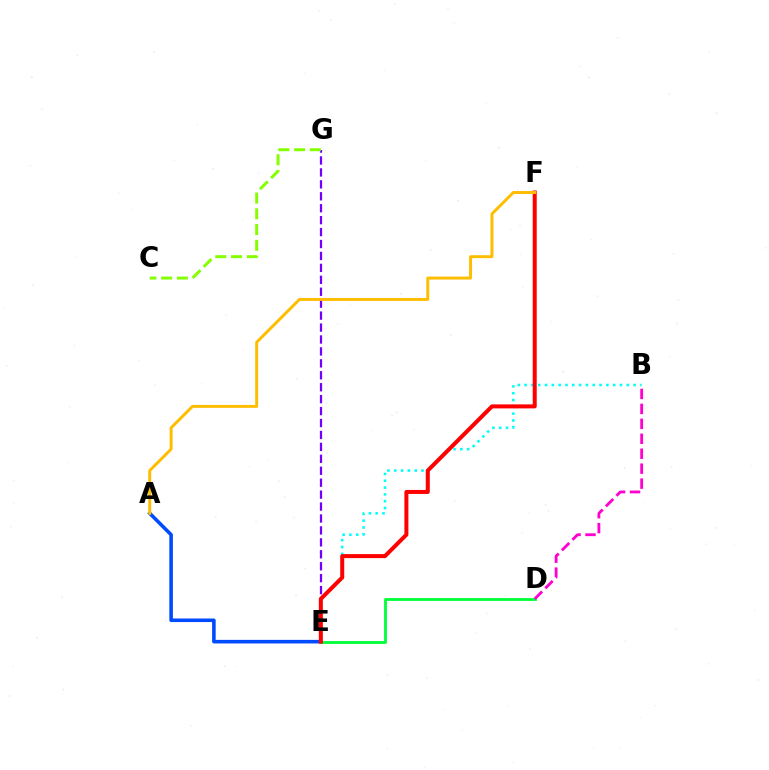{('A', 'E'): [{'color': '#004bff', 'line_style': 'solid', 'thickness': 2.57}], ('E', 'G'): [{'color': '#7200ff', 'line_style': 'dashed', 'thickness': 1.62}], ('B', 'E'): [{'color': '#00fff6', 'line_style': 'dotted', 'thickness': 1.85}], ('D', 'E'): [{'color': '#00ff39', 'line_style': 'solid', 'thickness': 2.03}], ('E', 'F'): [{'color': '#ff0000', 'line_style': 'solid', 'thickness': 2.89}], ('B', 'D'): [{'color': '#ff00cf', 'line_style': 'dashed', 'thickness': 2.03}], ('C', 'G'): [{'color': '#84ff00', 'line_style': 'dashed', 'thickness': 2.14}], ('A', 'F'): [{'color': '#ffbd00', 'line_style': 'solid', 'thickness': 2.12}]}